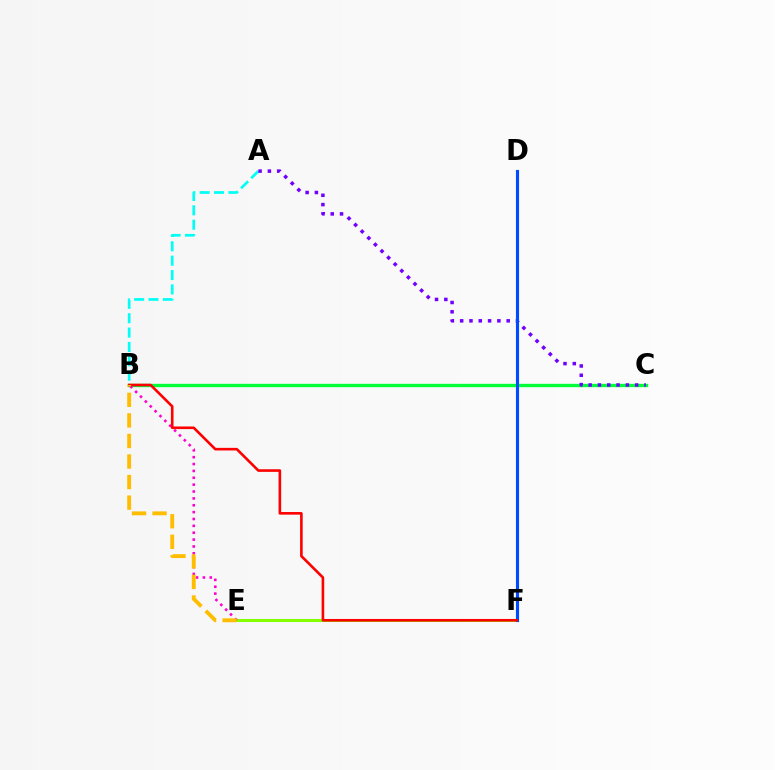{('B', 'C'): [{'color': '#00ff39', 'line_style': 'solid', 'thickness': 2.41}], ('E', 'F'): [{'color': '#84ff00', 'line_style': 'solid', 'thickness': 2.17}], ('B', 'E'): [{'color': '#ff00cf', 'line_style': 'dotted', 'thickness': 1.87}, {'color': '#ffbd00', 'line_style': 'dashed', 'thickness': 2.79}], ('A', 'B'): [{'color': '#00fff6', 'line_style': 'dashed', 'thickness': 1.95}], ('A', 'C'): [{'color': '#7200ff', 'line_style': 'dotted', 'thickness': 2.53}], ('D', 'F'): [{'color': '#004bff', 'line_style': 'solid', 'thickness': 2.24}], ('B', 'F'): [{'color': '#ff0000', 'line_style': 'solid', 'thickness': 1.88}]}